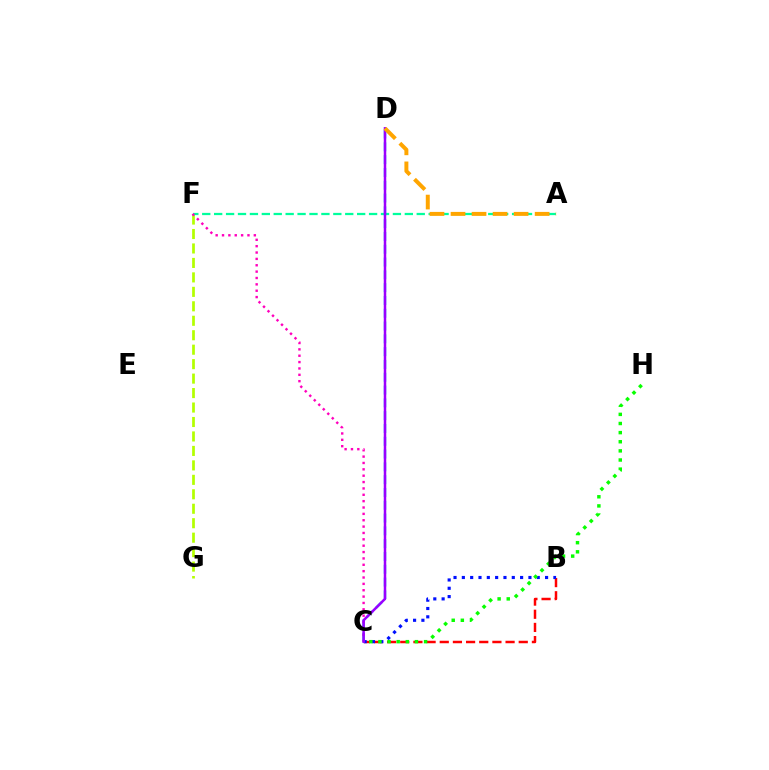{('F', 'G'): [{'color': '#b3ff00', 'line_style': 'dashed', 'thickness': 1.96}], ('B', 'C'): [{'color': '#ff0000', 'line_style': 'dashed', 'thickness': 1.79}, {'color': '#0010ff', 'line_style': 'dotted', 'thickness': 2.26}], ('A', 'F'): [{'color': '#00ff9d', 'line_style': 'dashed', 'thickness': 1.62}], ('C', 'H'): [{'color': '#08ff00', 'line_style': 'dotted', 'thickness': 2.48}], ('C', 'D'): [{'color': '#00b5ff', 'line_style': 'dashed', 'thickness': 1.74}, {'color': '#9b00ff', 'line_style': 'solid', 'thickness': 1.8}], ('C', 'F'): [{'color': '#ff00bd', 'line_style': 'dotted', 'thickness': 1.73}], ('A', 'D'): [{'color': '#ffa500', 'line_style': 'dashed', 'thickness': 2.86}]}